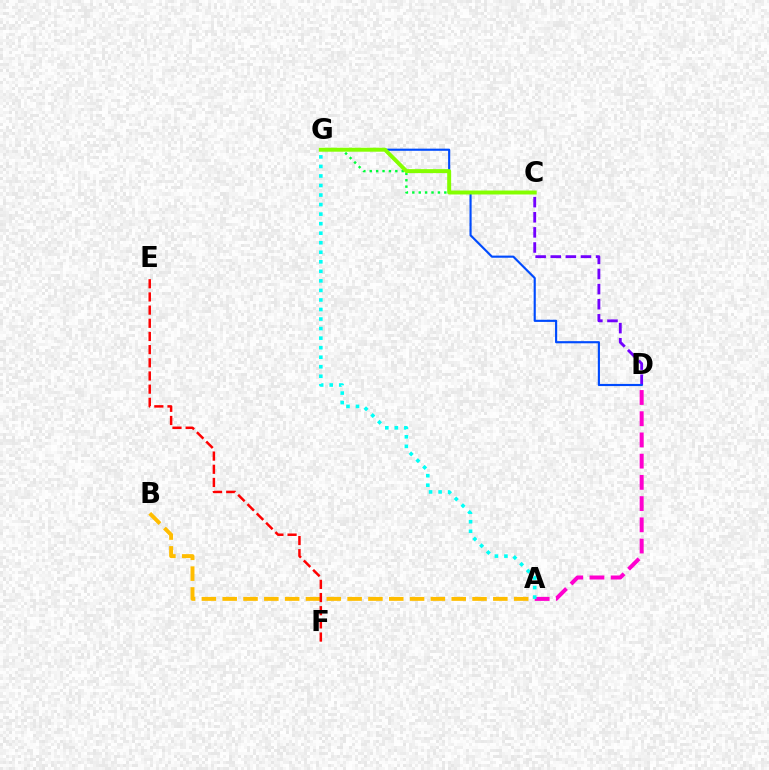{('A', 'D'): [{'color': '#ff00cf', 'line_style': 'dashed', 'thickness': 2.88}], ('A', 'B'): [{'color': '#ffbd00', 'line_style': 'dashed', 'thickness': 2.83}], ('C', 'D'): [{'color': '#7200ff', 'line_style': 'dashed', 'thickness': 2.05}], ('D', 'G'): [{'color': '#004bff', 'line_style': 'solid', 'thickness': 1.55}], ('E', 'F'): [{'color': '#ff0000', 'line_style': 'dashed', 'thickness': 1.79}], ('C', 'G'): [{'color': '#00ff39', 'line_style': 'dotted', 'thickness': 1.74}, {'color': '#84ff00', 'line_style': 'solid', 'thickness': 2.85}], ('A', 'G'): [{'color': '#00fff6', 'line_style': 'dotted', 'thickness': 2.59}]}